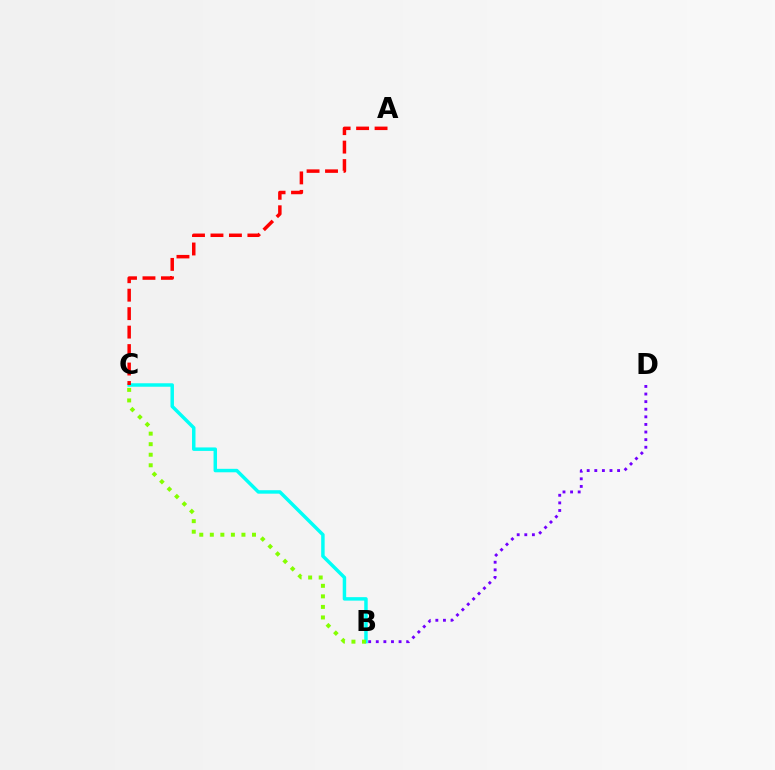{('B', 'D'): [{'color': '#7200ff', 'line_style': 'dotted', 'thickness': 2.06}], ('B', 'C'): [{'color': '#00fff6', 'line_style': 'solid', 'thickness': 2.49}, {'color': '#84ff00', 'line_style': 'dotted', 'thickness': 2.86}], ('A', 'C'): [{'color': '#ff0000', 'line_style': 'dashed', 'thickness': 2.51}]}